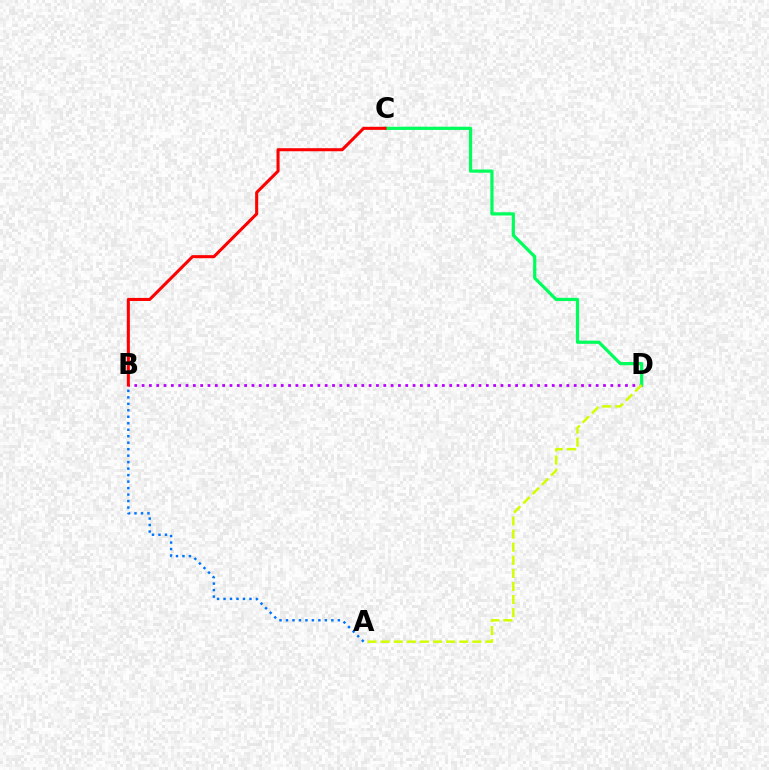{('A', 'B'): [{'color': '#0074ff', 'line_style': 'dotted', 'thickness': 1.76}], ('B', 'D'): [{'color': '#b900ff', 'line_style': 'dotted', 'thickness': 1.99}], ('C', 'D'): [{'color': '#00ff5c', 'line_style': 'solid', 'thickness': 2.31}], ('B', 'C'): [{'color': '#ff0000', 'line_style': 'solid', 'thickness': 2.2}], ('A', 'D'): [{'color': '#d1ff00', 'line_style': 'dashed', 'thickness': 1.78}]}